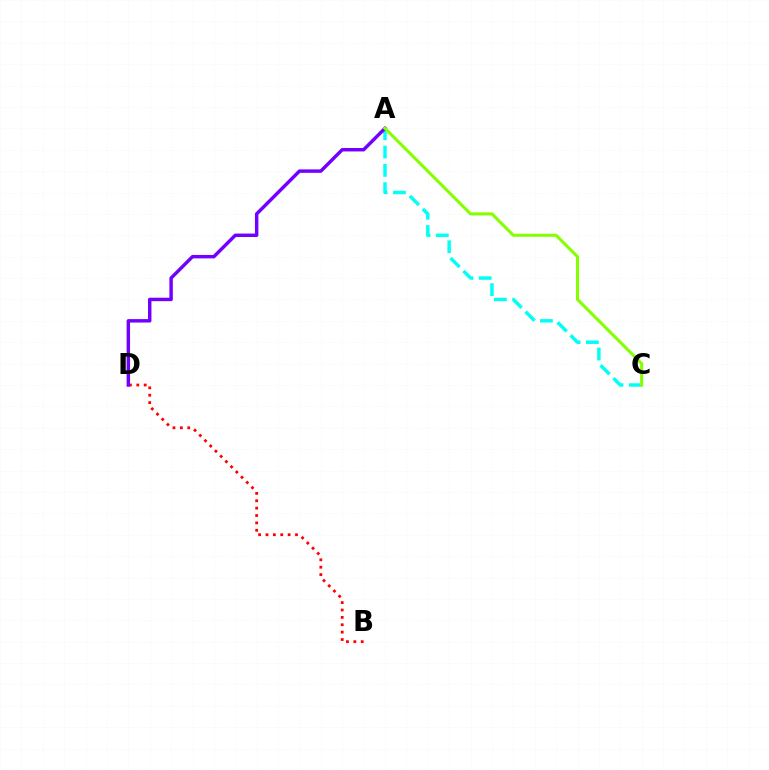{('A', 'C'): [{'color': '#00fff6', 'line_style': 'dashed', 'thickness': 2.48}, {'color': '#84ff00', 'line_style': 'solid', 'thickness': 2.2}], ('B', 'D'): [{'color': '#ff0000', 'line_style': 'dotted', 'thickness': 2.01}], ('A', 'D'): [{'color': '#7200ff', 'line_style': 'solid', 'thickness': 2.48}]}